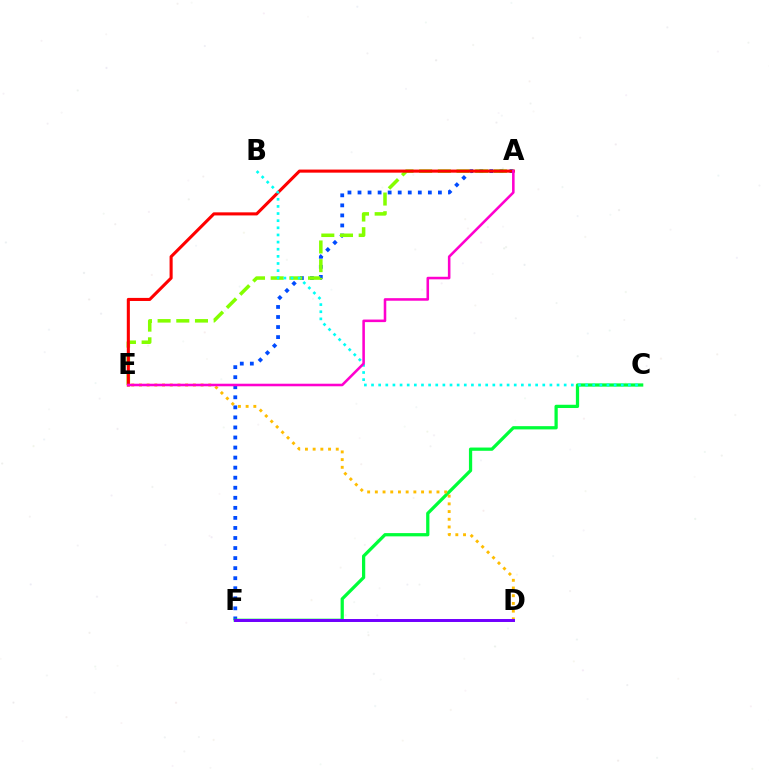{('A', 'F'): [{'color': '#004bff', 'line_style': 'dotted', 'thickness': 2.73}], ('C', 'F'): [{'color': '#00ff39', 'line_style': 'solid', 'thickness': 2.34}], ('A', 'E'): [{'color': '#84ff00', 'line_style': 'dashed', 'thickness': 2.54}, {'color': '#ff0000', 'line_style': 'solid', 'thickness': 2.22}, {'color': '#ff00cf', 'line_style': 'solid', 'thickness': 1.85}], ('D', 'E'): [{'color': '#ffbd00', 'line_style': 'dotted', 'thickness': 2.09}], ('B', 'C'): [{'color': '#00fff6', 'line_style': 'dotted', 'thickness': 1.94}], ('D', 'F'): [{'color': '#7200ff', 'line_style': 'solid', 'thickness': 2.14}]}